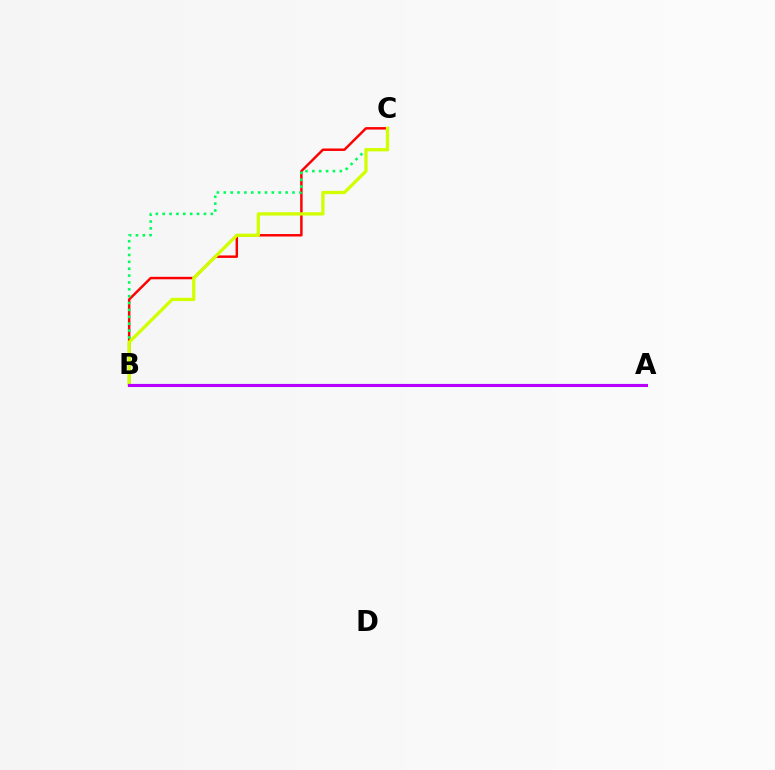{('B', 'C'): [{'color': '#ff0000', 'line_style': 'solid', 'thickness': 1.77}, {'color': '#00ff5c', 'line_style': 'dotted', 'thickness': 1.87}, {'color': '#d1ff00', 'line_style': 'solid', 'thickness': 2.36}], ('A', 'B'): [{'color': '#0074ff', 'line_style': 'solid', 'thickness': 1.52}, {'color': '#b900ff', 'line_style': 'solid', 'thickness': 2.2}]}